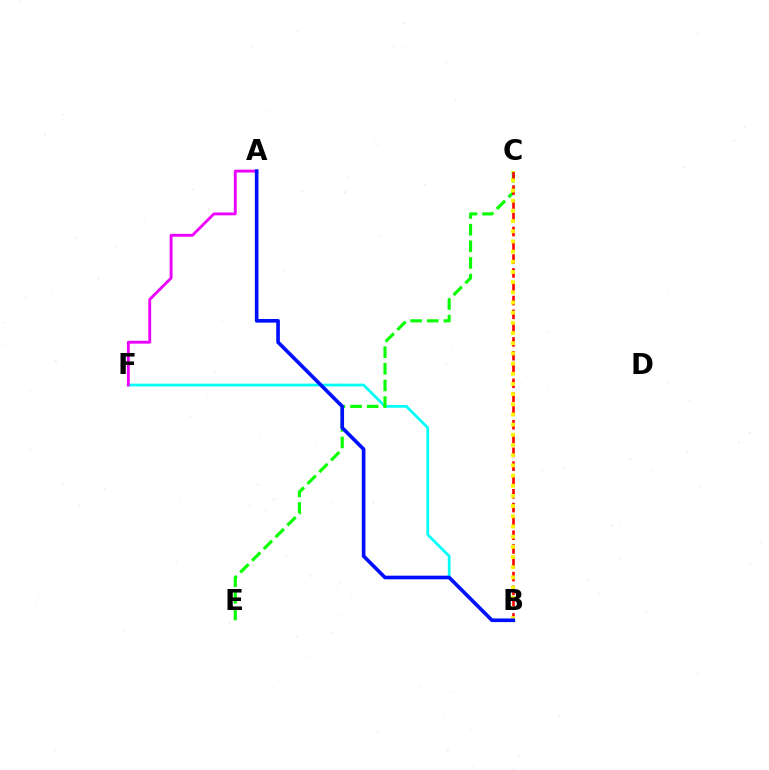{('B', 'F'): [{'color': '#00fff6', 'line_style': 'solid', 'thickness': 1.97}], ('C', 'E'): [{'color': '#08ff00', 'line_style': 'dashed', 'thickness': 2.26}], ('A', 'F'): [{'color': '#ee00ff', 'line_style': 'solid', 'thickness': 2.05}], ('B', 'C'): [{'color': '#ff0000', 'line_style': 'dashed', 'thickness': 1.88}, {'color': '#fcf500', 'line_style': 'dotted', 'thickness': 2.77}], ('A', 'B'): [{'color': '#0010ff', 'line_style': 'solid', 'thickness': 2.62}]}